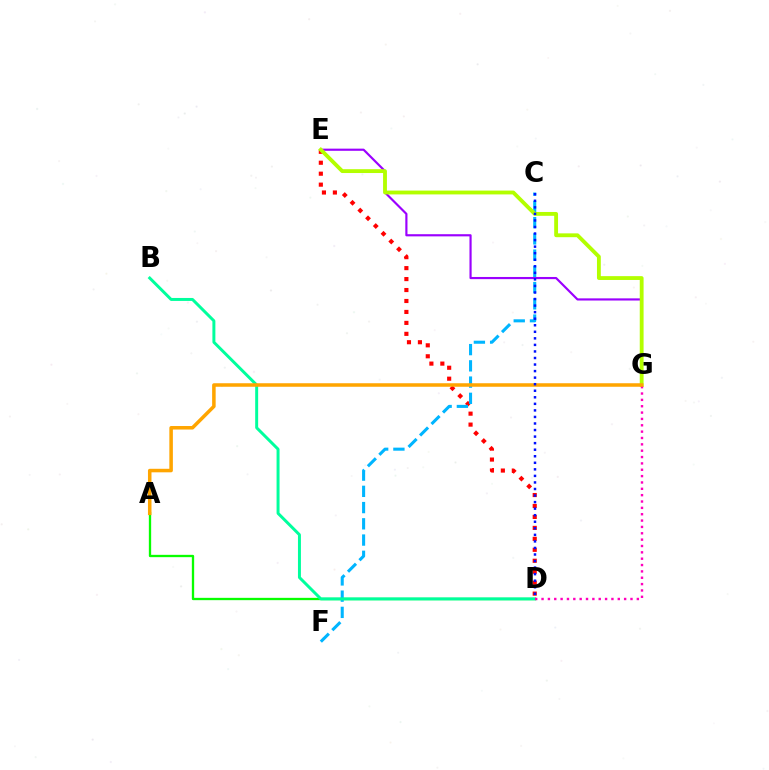{('A', 'D'): [{'color': '#08ff00', 'line_style': 'solid', 'thickness': 1.67}], ('D', 'E'): [{'color': '#ff0000', 'line_style': 'dotted', 'thickness': 2.98}], ('E', 'G'): [{'color': '#9b00ff', 'line_style': 'solid', 'thickness': 1.56}, {'color': '#b3ff00', 'line_style': 'solid', 'thickness': 2.76}], ('C', 'F'): [{'color': '#00b5ff', 'line_style': 'dashed', 'thickness': 2.21}], ('B', 'D'): [{'color': '#00ff9d', 'line_style': 'solid', 'thickness': 2.14}], ('D', 'G'): [{'color': '#ff00bd', 'line_style': 'dotted', 'thickness': 1.73}], ('A', 'G'): [{'color': '#ffa500', 'line_style': 'solid', 'thickness': 2.54}], ('C', 'D'): [{'color': '#0010ff', 'line_style': 'dotted', 'thickness': 1.78}]}